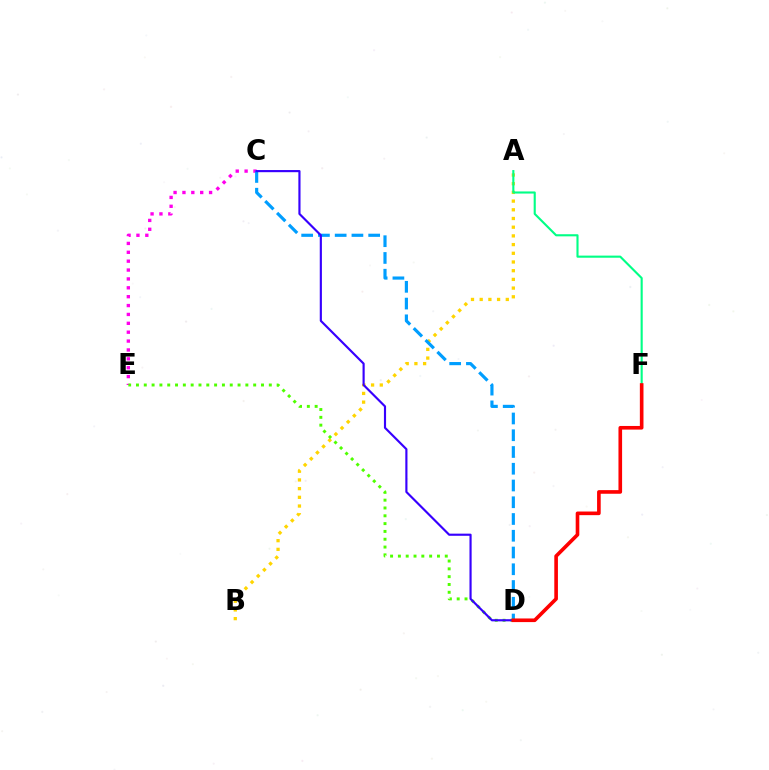{('A', 'B'): [{'color': '#ffd500', 'line_style': 'dotted', 'thickness': 2.36}], ('C', 'E'): [{'color': '#ff00ed', 'line_style': 'dotted', 'thickness': 2.41}], ('C', 'D'): [{'color': '#009eff', 'line_style': 'dashed', 'thickness': 2.28}, {'color': '#3700ff', 'line_style': 'solid', 'thickness': 1.55}], ('D', 'E'): [{'color': '#4fff00', 'line_style': 'dotted', 'thickness': 2.12}], ('A', 'F'): [{'color': '#00ff86', 'line_style': 'solid', 'thickness': 1.53}], ('D', 'F'): [{'color': '#ff0000', 'line_style': 'solid', 'thickness': 2.61}]}